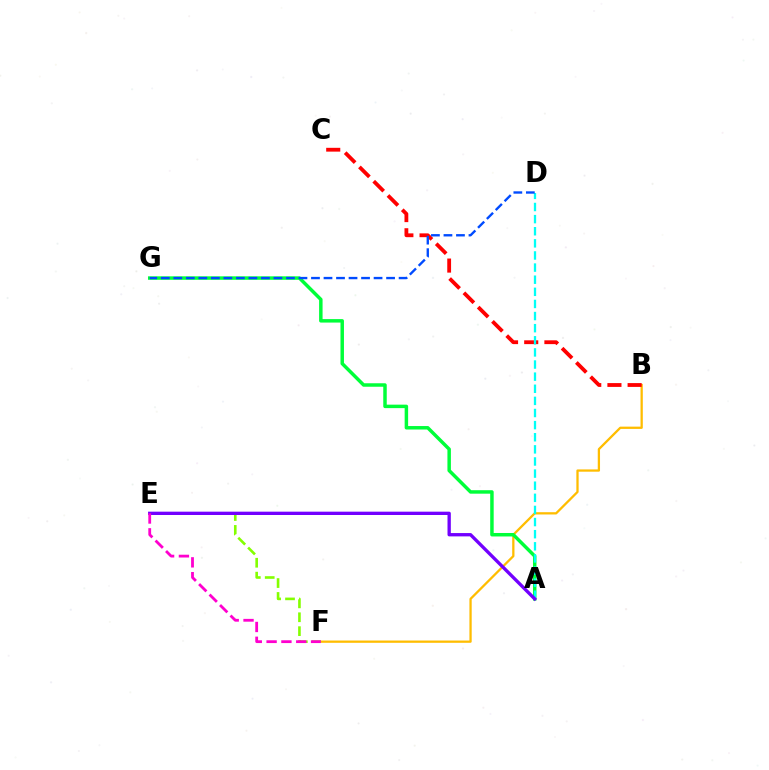{('B', 'F'): [{'color': '#ffbd00', 'line_style': 'solid', 'thickness': 1.64}], ('B', 'C'): [{'color': '#ff0000', 'line_style': 'dashed', 'thickness': 2.74}], ('A', 'G'): [{'color': '#00ff39', 'line_style': 'solid', 'thickness': 2.5}], ('A', 'D'): [{'color': '#00fff6', 'line_style': 'dashed', 'thickness': 1.65}], ('D', 'G'): [{'color': '#004bff', 'line_style': 'dashed', 'thickness': 1.7}], ('E', 'F'): [{'color': '#84ff00', 'line_style': 'dashed', 'thickness': 1.89}, {'color': '#ff00cf', 'line_style': 'dashed', 'thickness': 2.01}], ('A', 'E'): [{'color': '#7200ff', 'line_style': 'solid', 'thickness': 2.39}]}